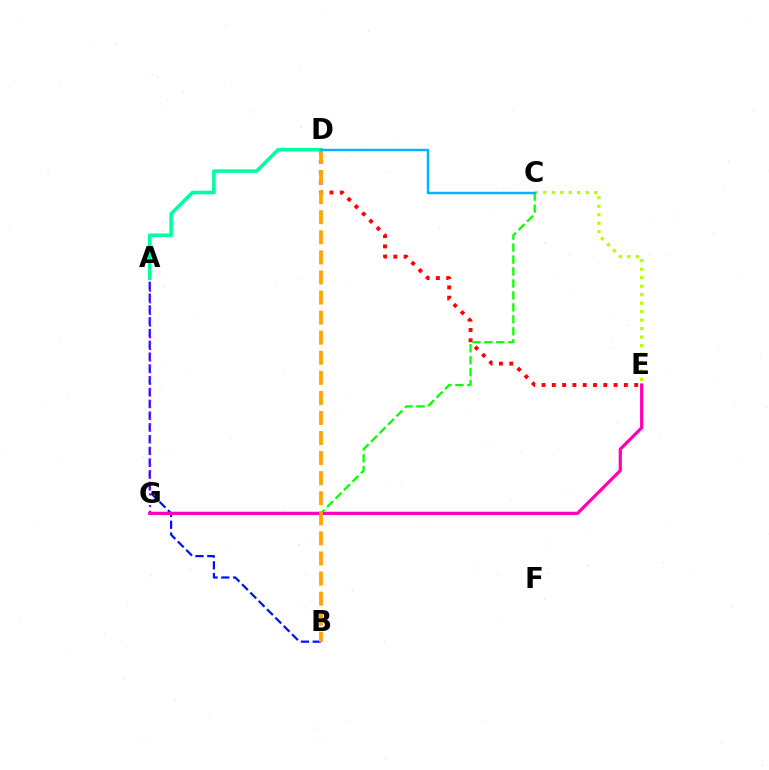{('A', 'B'): [{'color': '#0010ff', 'line_style': 'dashed', 'thickness': 1.6}], ('D', 'E'): [{'color': '#ff0000', 'line_style': 'dotted', 'thickness': 2.8}], ('A', 'G'): [{'color': '#9b00ff', 'line_style': 'dotted', 'thickness': 1.58}], ('C', 'G'): [{'color': '#08ff00', 'line_style': 'dashed', 'thickness': 1.62}], ('A', 'D'): [{'color': '#00ff9d', 'line_style': 'solid', 'thickness': 2.56}], ('E', 'G'): [{'color': '#ff00bd', 'line_style': 'solid', 'thickness': 2.31}], ('B', 'D'): [{'color': '#ffa500', 'line_style': 'dashed', 'thickness': 2.73}], ('C', 'E'): [{'color': '#b3ff00', 'line_style': 'dotted', 'thickness': 2.3}], ('C', 'D'): [{'color': '#00b5ff', 'line_style': 'solid', 'thickness': 1.77}]}